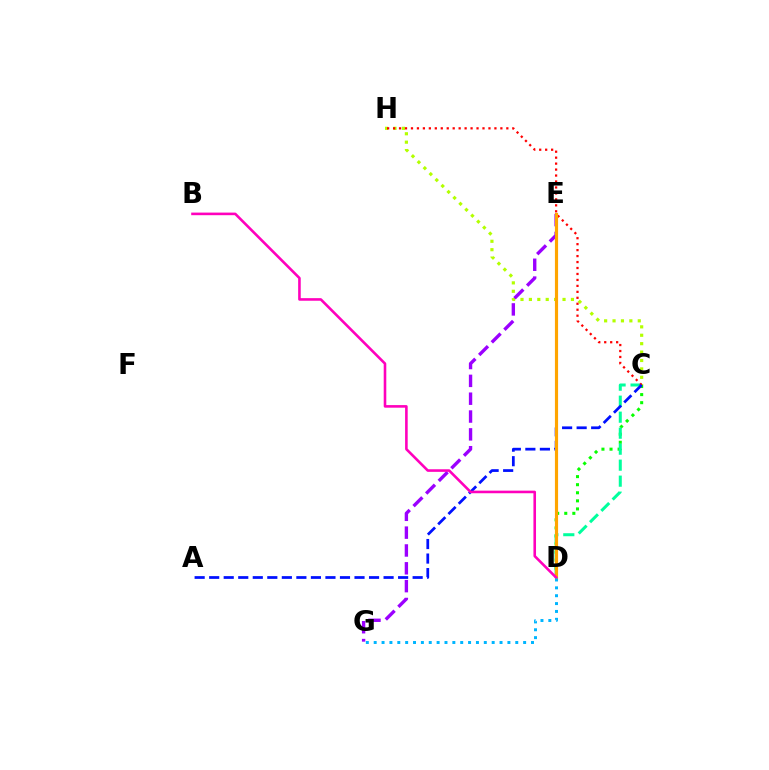{('C', 'D'): [{'color': '#08ff00', 'line_style': 'dotted', 'thickness': 2.19}, {'color': '#00ff9d', 'line_style': 'dashed', 'thickness': 2.17}], ('C', 'H'): [{'color': '#b3ff00', 'line_style': 'dotted', 'thickness': 2.28}, {'color': '#ff0000', 'line_style': 'dotted', 'thickness': 1.62}], ('E', 'G'): [{'color': '#9b00ff', 'line_style': 'dashed', 'thickness': 2.42}], ('A', 'C'): [{'color': '#0010ff', 'line_style': 'dashed', 'thickness': 1.97}], ('D', 'E'): [{'color': '#ffa500', 'line_style': 'solid', 'thickness': 2.27}], ('B', 'D'): [{'color': '#ff00bd', 'line_style': 'solid', 'thickness': 1.87}], ('D', 'G'): [{'color': '#00b5ff', 'line_style': 'dotted', 'thickness': 2.14}]}